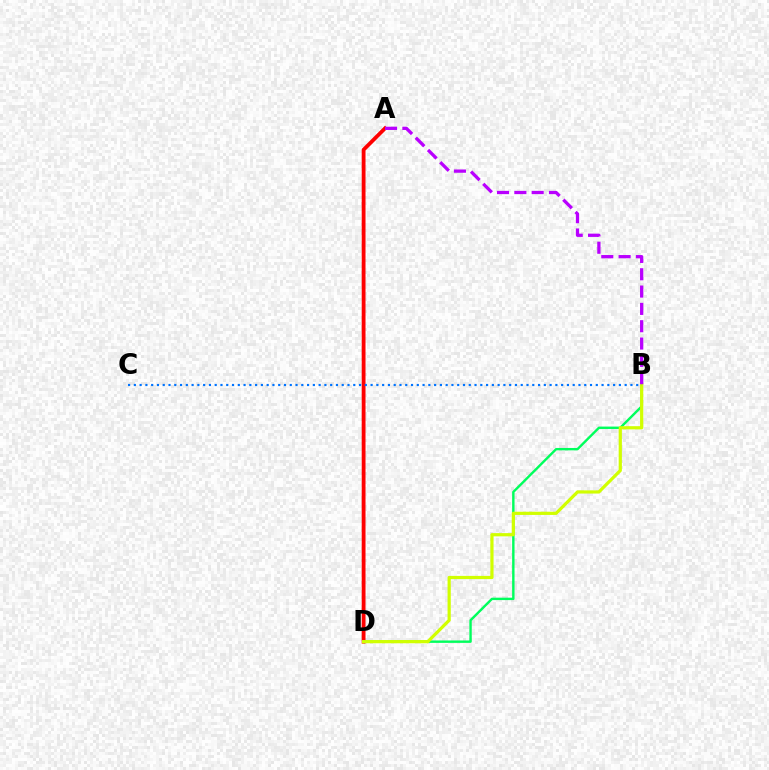{('A', 'D'): [{'color': '#ff0000', 'line_style': 'solid', 'thickness': 2.74}], ('B', 'D'): [{'color': '#00ff5c', 'line_style': 'solid', 'thickness': 1.73}, {'color': '#d1ff00', 'line_style': 'solid', 'thickness': 2.31}], ('B', 'C'): [{'color': '#0074ff', 'line_style': 'dotted', 'thickness': 1.57}], ('A', 'B'): [{'color': '#b900ff', 'line_style': 'dashed', 'thickness': 2.35}]}